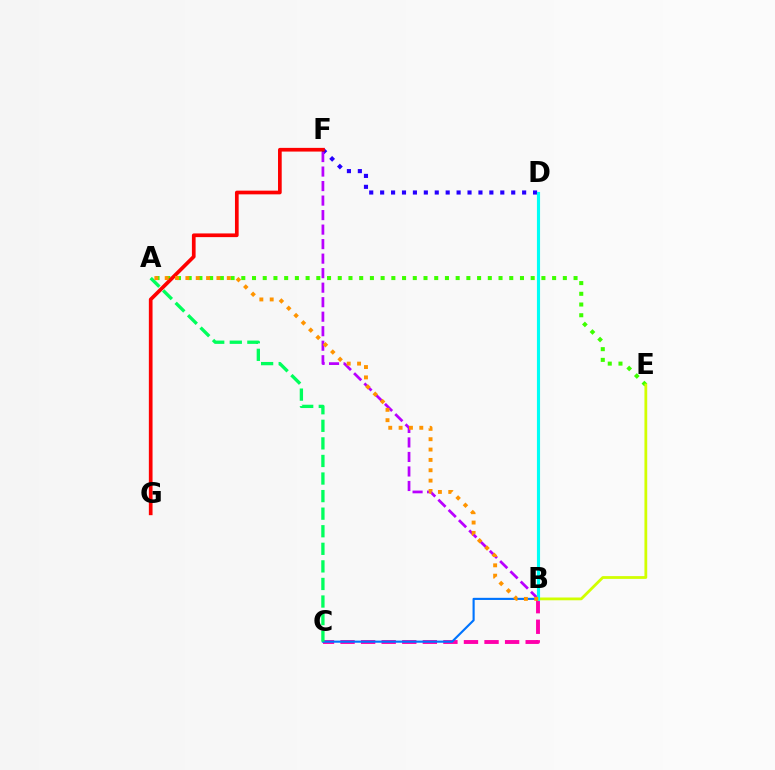{('A', 'E'): [{'color': '#3dff00', 'line_style': 'dotted', 'thickness': 2.91}], ('D', 'F'): [{'color': '#2500ff', 'line_style': 'dotted', 'thickness': 2.97}], ('F', 'G'): [{'color': '#ff0000', 'line_style': 'solid', 'thickness': 2.66}], ('B', 'E'): [{'color': '#d1ff00', 'line_style': 'solid', 'thickness': 2.0}], ('B', 'F'): [{'color': '#b900ff', 'line_style': 'dashed', 'thickness': 1.97}], ('B', 'C'): [{'color': '#ff00ac', 'line_style': 'dashed', 'thickness': 2.79}, {'color': '#0074ff', 'line_style': 'solid', 'thickness': 1.54}], ('A', 'C'): [{'color': '#00ff5c', 'line_style': 'dashed', 'thickness': 2.39}], ('B', 'D'): [{'color': '#00fff6', 'line_style': 'solid', 'thickness': 2.25}], ('A', 'B'): [{'color': '#ff9400', 'line_style': 'dotted', 'thickness': 2.81}]}